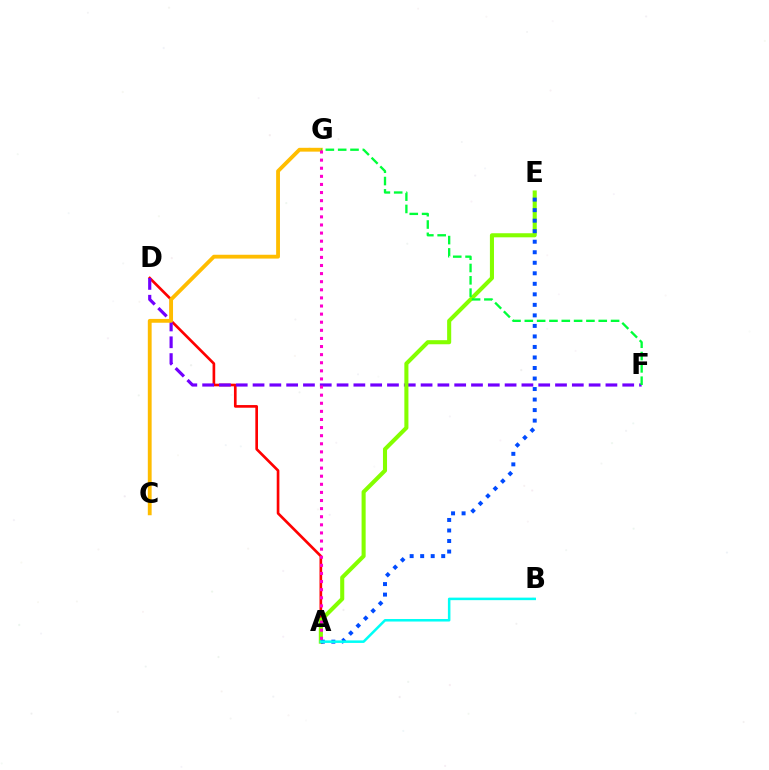{('A', 'D'): [{'color': '#ff0000', 'line_style': 'solid', 'thickness': 1.92}], ('D', 'F'): [{'color': '#7200ff', 'line_style': 'dashed', 'thickness': 2.28}], ('C', 'G'): [{'color': '#ffbd00', 'line_style': 'solid', 'thickness': 2.76}], ('A', 'E'): [{'color': '#84ff00', 'line_style': 'solid', 'thickness': 2.93}, {'color': '#004bff', 'line_style': 'dotted', 'thickness': 2.86}], ('F', 'G'): [{'color': '#00ff39', 'line_style': 'dashed', 'thickness': 1.67}], ('A', 'B'): [{'color': '#00fff6', 'line_style': 'solid', 'thickness': 1.82}], ('A', 'G'): [{'color': '#ff00cf', 'line_style': 'dotted', 'thickness': 2.2}]}